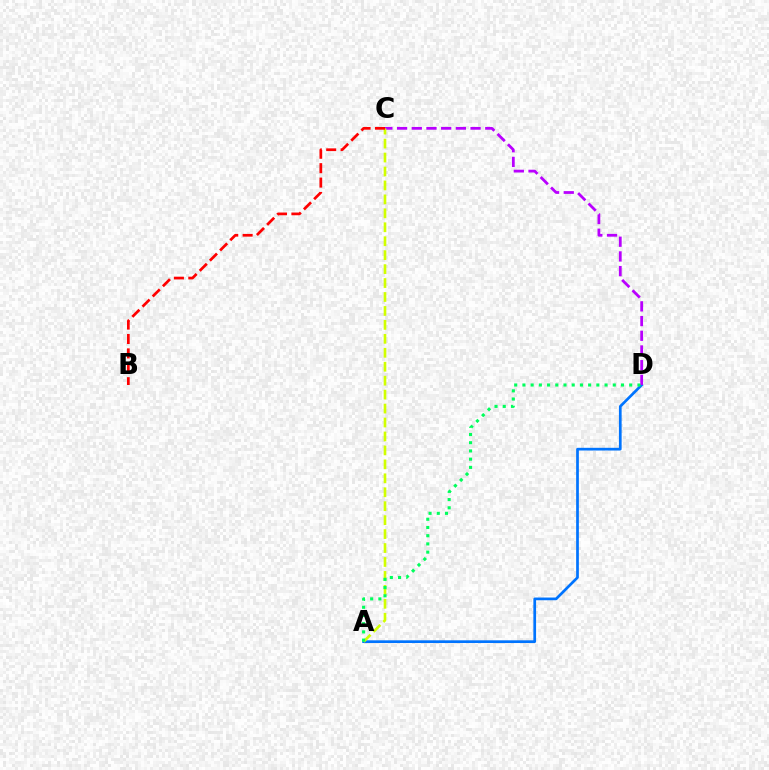{('A', 'D'): [{'color': '#0074ff', 'line_style': 'solid', 'thickness': 1.95}, {'color': '#00ff5c', 'line_style': 'dotted', 'thickness': 2.23}], ('C', 'D'): [{'color': '#b900ff', 'line_style': 'dashed', 'thickness': 2.0}], ('A', 'C'): [{'color': '#d1ff00', 'line_style': 'dashed', 'thickness': 1.89}], ('B', 'C'): [{'color': '#ff0000', 'line_style': 'dashed', 'thickness': 1.96}]}